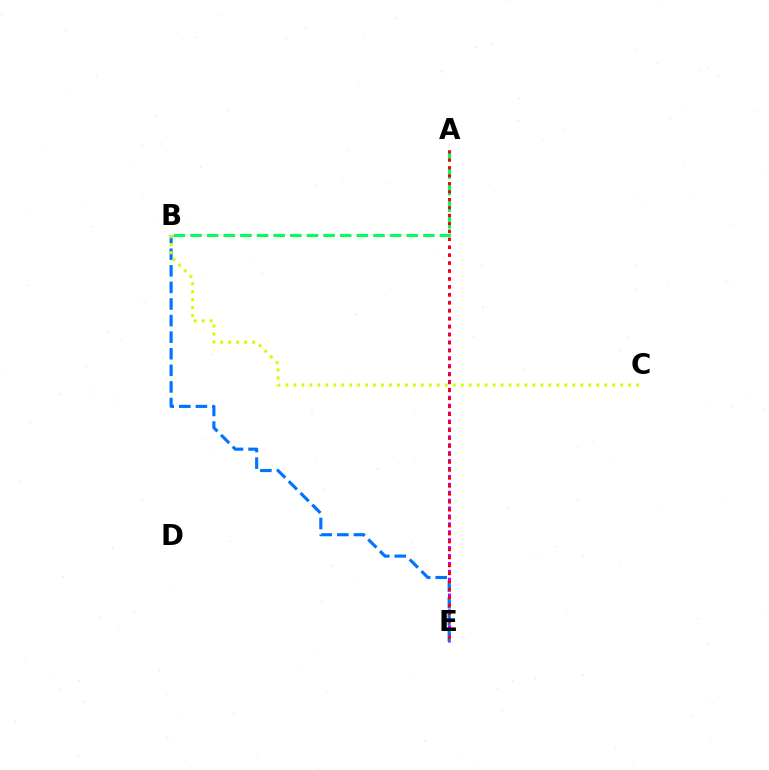{('A', 'E'): [{'color': '#b900ff', 'line_style': 'dotted', 'thickness': 2.15}, {'color': '#ff0000', 'line_style': 'dotted', 'thickness': 2.16}], ('A', 'B'): [{'color': '#00ff5c', 'line_style': 'dashed', 'thickness': 2.26}], ('B', 'E'): [{'color': '#0074ff', 'line_style': 'dashed', 'thickness': 2.25}], ('B', 'C'): [{'color': '#d1ff00', 'line_style': 'dotted', 'thickness': 2.16}]}